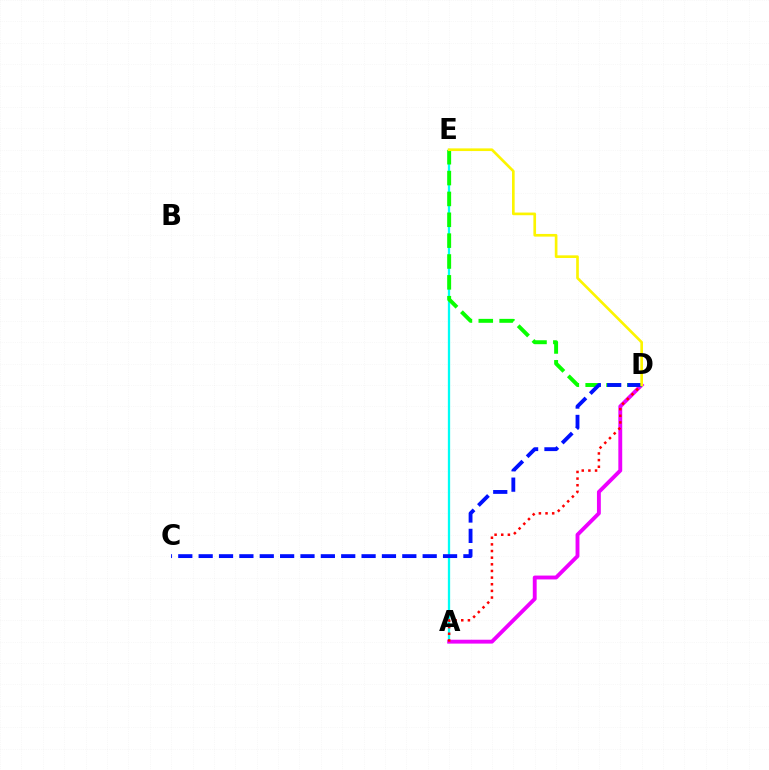{('A', 'E'): [{'color': '#00fff6', 'line_style': 'solid', 'thickness': 1.65}], ('A', 'D'): [{'color': '#ee00ff', 'line_style': 'solid', 'thickness': 2.79}, {'color': '#ff0000', 'line_style': 'dotted', 'thickness': 1.81}], ('D', 'E'): [{'color': '#08ff00', 'line_style': 'dashed', 'thickness': 2.83}, {'color': '#fcf500', 'line_style': 'solid', 'thickness': 1.92}], ('C', 'D'): [{'color': '#0010ff', 'line_style': 'dashed', 'thickness': 2.77}]}